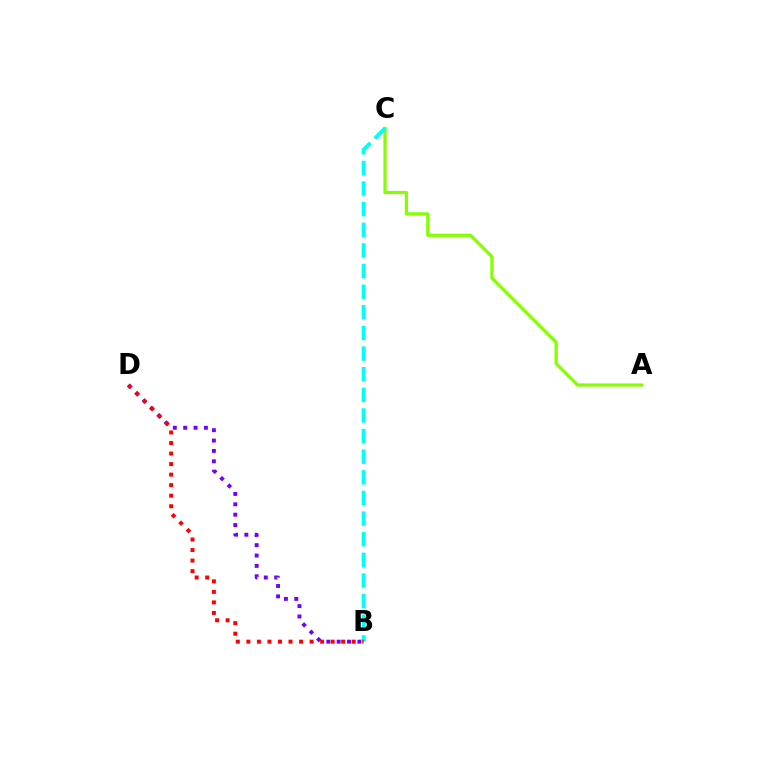{('A', 'C'): [{'color': '#84ff00', 'line_style': 'solid', 'thickness': 2.31}], ('B', 'D'): [{'color': '#7200ff', 'line_style': 'dotted', 'thickness': 2.82}, {'color': '#ff0000', 'line_style': 'dotted', 'thickness': 2.86}], ('B', 'C'): [{'color': '#00fff6', 'line_style': 'dashed', 'thickness': 2.8}]}